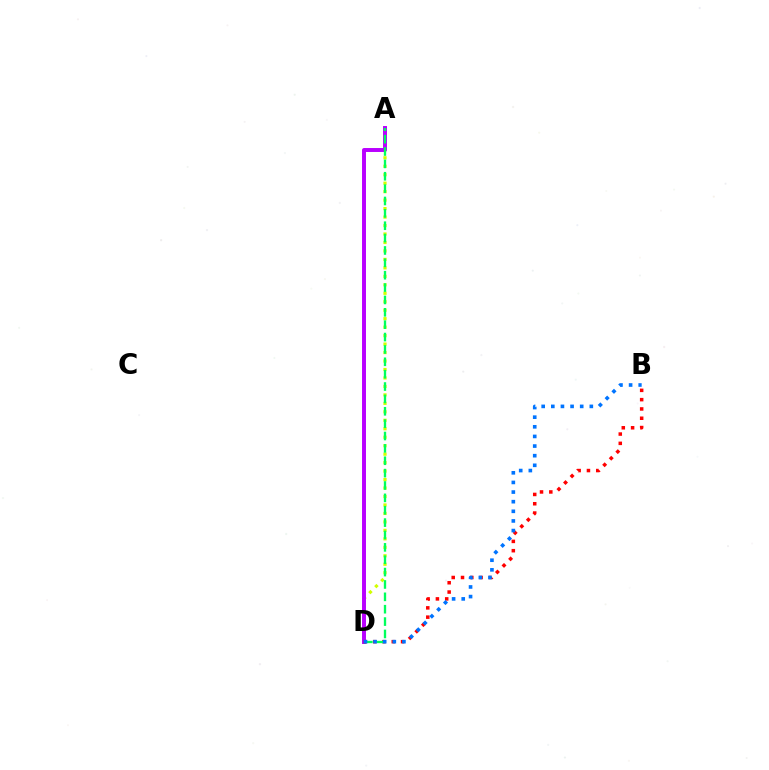{('A', 'D'): [{'color': '#d1ff00', 'line_style': 'dotted', 'thickness': 2.3}, {'color': '#b900ff', 'line_style': 'solid', 'thickness': 2.84}, {'color': '#00ff5c', 'line_style': 'dashed', 'thickness': 1.68}], ('B', 'D'): [{'color': '#ff0000', 'line_style': 'dotted', 'thickness': 2.53}, {'color': '#0074ff', 'line_style': 'dotted', 'thickness': 2.62}]}